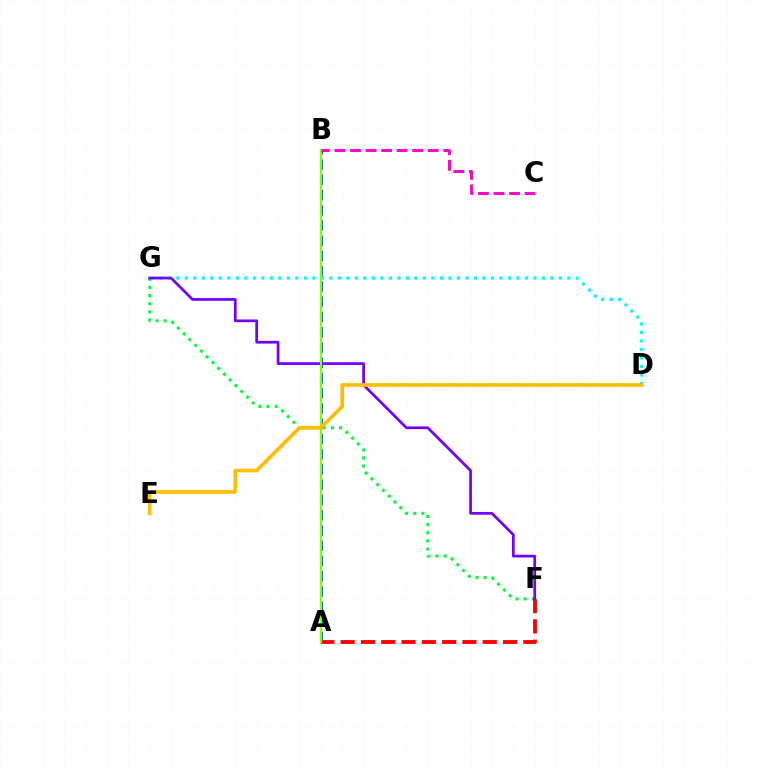{('A', 'B'): [{'color': '#004bff', 'line_style': 'dashed', 'thickness': 2.07}, {'color': '#84ff00', 'line_style': 'solid', 'thickness': 1.59}], ('F', 'G'): [{'color': '#00ff39', 'line_style': 'dotted', 'thickness': 2.21}, {'color': '#7200ff', 'line_style': 'solid', 'thickness': 1.97}], ('D', 'G'): [{'color': '#00fff6', 'line_style': 'dotted', 'thickness': 2.31}], ('A', 'F'): [{'color': '#ff0000', 'line_style': 'dashed', 'thickness': 2.76}], ('B', 'C'): [{'color': '#ff00cf', 'line_style': 'dashed', 'thickness': 2.11}], ('D', 'E'): [{'color': '#ffbd00', 'line_style': 'solid', 'thickness': 2.63}]}